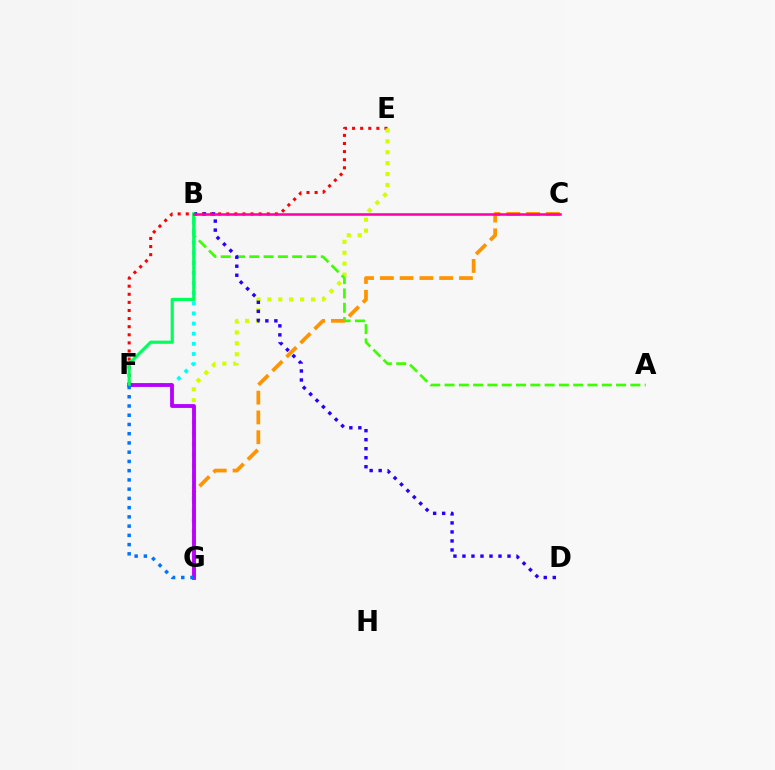{('E', 'F'): [{'color': '#ff0000', 'line_style': 'dotted', 'thickness': 2.2}], ('E', 'G'): [{'color': '#d1ff00', 'line_style': 'dotted', 'thickness': 2.97}], ('A', 'B'): [{'color': '#3dff00', 'line_style': 'dashed', 'thickness': 1.94}], ('B', 'D'): [{'color': '#2500ff', 'line_style': 'dotted', 'thickness': 2.45}], ('C', 'G'): [{'color': '#ff9400', 'line_style': 'dashed', 'thickness': 2.69}], ('B', 'F'): [{'color': '#00fff6', 'line_style': 'dotted', 'thickness': 2.75}, {'color': '#00ff5c', 'line_style': 'solid', 'thickness': 2.29}], ('F', 'G'): [{'color': '#b900ff', 'line_style': 'solid', 'thickness': 2.76}, {'color': '#0074ff', 'line_style': 'dotted', 'thickness': 2.51}], ('B', 'C'): [{'color': '#ff00ac', 'line_style': 'solid', 'thickness': 1.84}]}